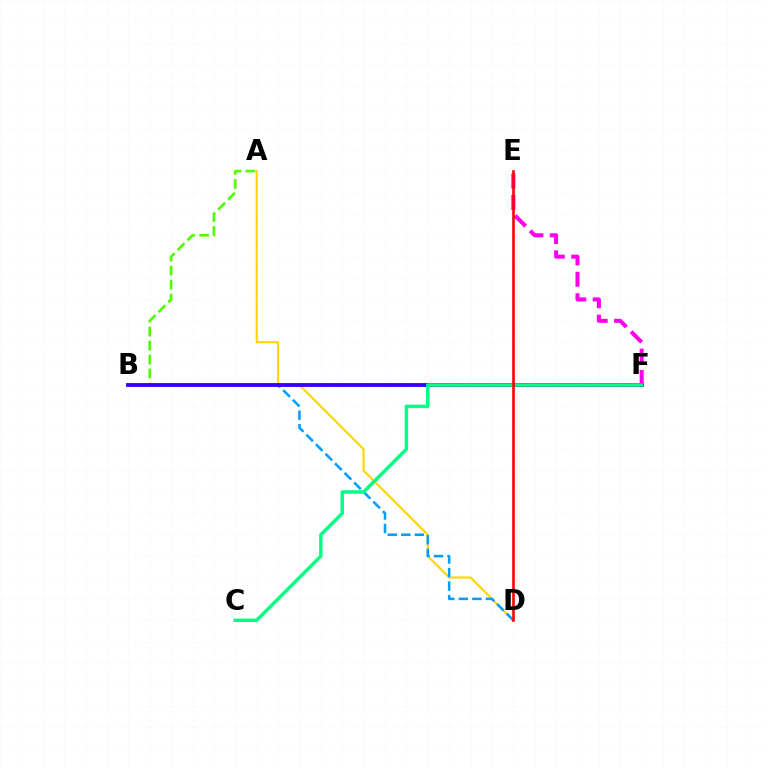{('A', 'D'): [{'color': '#ffd500', 'line_style': 'solid', 'thickness': 1.5}], ('E', 'F'): [{'color': '#ff00ed', 'line_style': 'dashed', 'thickness': 2.91}], ('A', 'B'): [{'color': '#4fff00', 'line_style': 'dashed', 'thickness': 1.9}], ('B', 'D'): [{'color': '#009eff', 'line_style': 'dashed', 'thickness': 1.84}], ('B', 'F'): [{'color': '#3700ff', 'line_style': 'solid', 'thickness': 2.76}], ('C', 'F'): [{'color': '#00ff86', 'line_style': 'solid', 'thickness': 2.49}], ('D', 'E'): [{'color': '#ff0000', 'line_style': 'solid', 'thickness': 1.88}]}